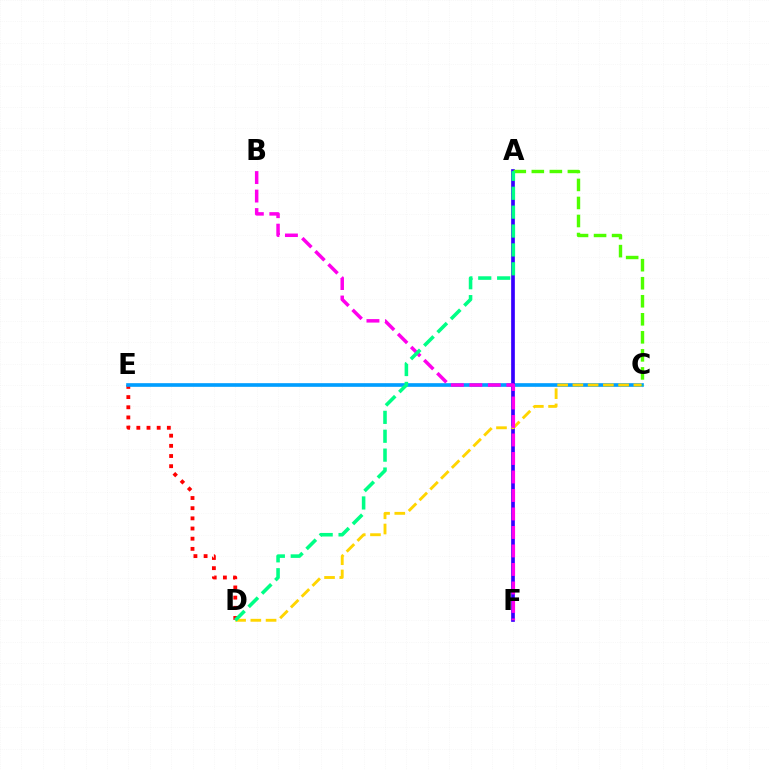{('D', 'E'): [{'color': '#ff0000', 'line_style': 'dotted', 'thickness': 2.76}], ('C', 'E'): [{'color': '#009eff', 'line_style': 'solid', 'thickness': 2.62}], ('A', 'F'): [{'color': '#3700ff', 'line_style': 'solid', 'thickness': 2.66}], ('C', 'D'): [{'color': '#ffd500', 'line_style': 'dashed', 'thickness': 2.07}], ('A', 'C'): [{'color': '#4fff00', 'line_style': 'dashed', 'thickness': 2.45}], ('B', 'F'): [{'color': '#ff00ed', 'line_style': 'dashed', 'thickness': 2.51}], ('A', 'D'): [{'color': '#00ff86', 'line_style': 'dashed', 'thickness': 2.57}]}